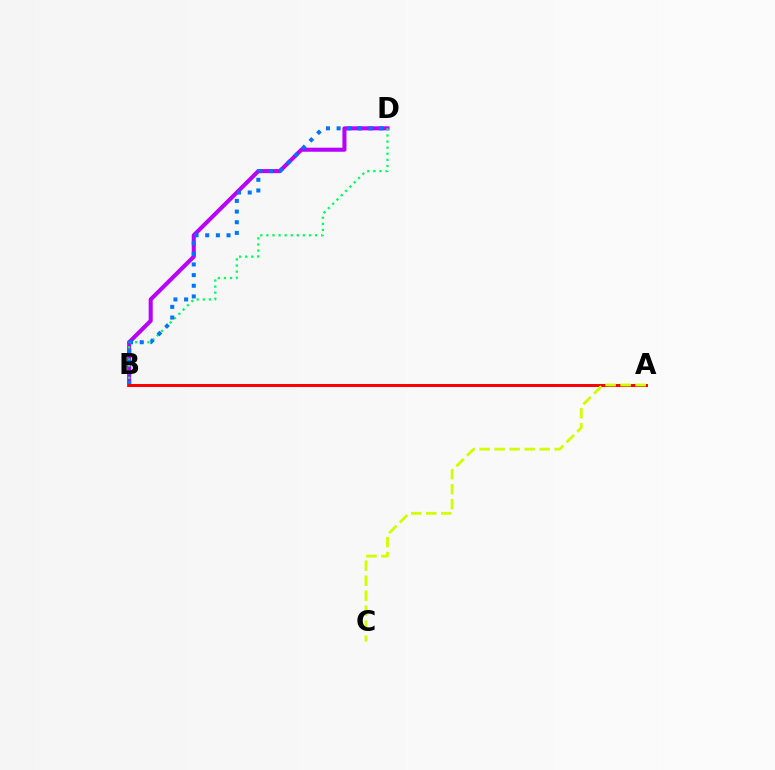{('B', 'D'): [{'color': '#b900ff', 'line_style': 'solid', 'thickness': 2.92}, {'color': '#00ff5c', 'line_style': 'dotted', 'thickness': 1.65}, {'color': '#0074ff', 'line_style': 'dotted', 'thickness': 2.9}], ('A', 'B'): [{'color': '#ff0000', 'line_style': 'solid', 'thickness': 2.16}], ('A', 'C'): [{'color': '#d1ff00', 'line_style': 'dashed', 'thickness': 2.04}]}